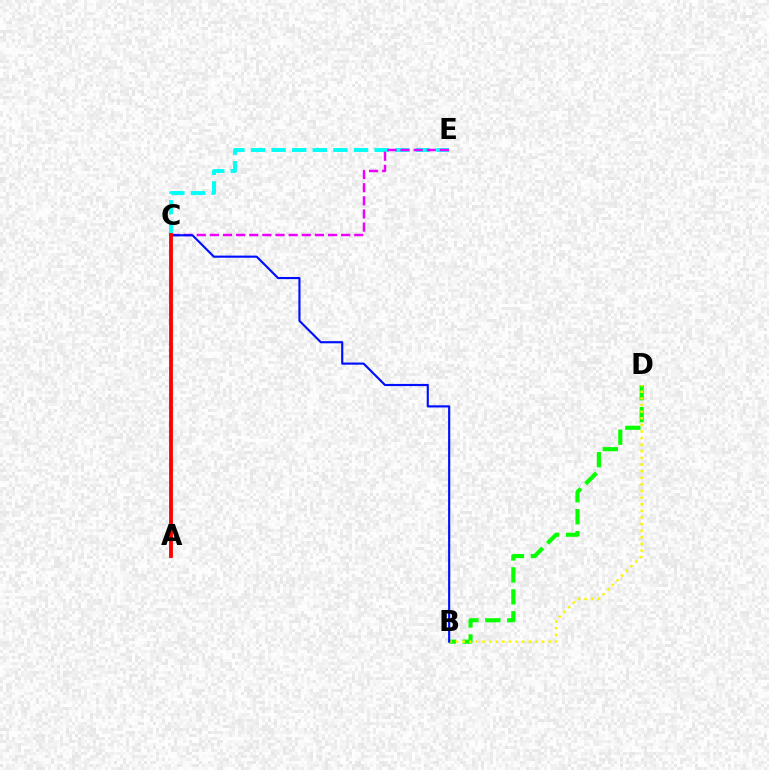{('B', 'D'): [{'color': '#08ff00', 'line_style': 'dashed', 'thickness': 2.98}, {'color': '#fcf500', 'line_style': 'dotted', 'thickness': 1.8}], ('C', 'E'): [{'color': '#00fff6', 'line_style': 'dashed', 'thickness': 2.8}, {'color': '#ee00ff', 'line_style': 'dashed', 'thickness': 1.78}], ('B', 'C'): [{'color': '#0010ff', 'line_style': 'solid', 'thickness': 1.55}], ('A', 'C'): [{'color': '#ff0000', 'line_style': 'solid', 'thickness': 2.74}]}